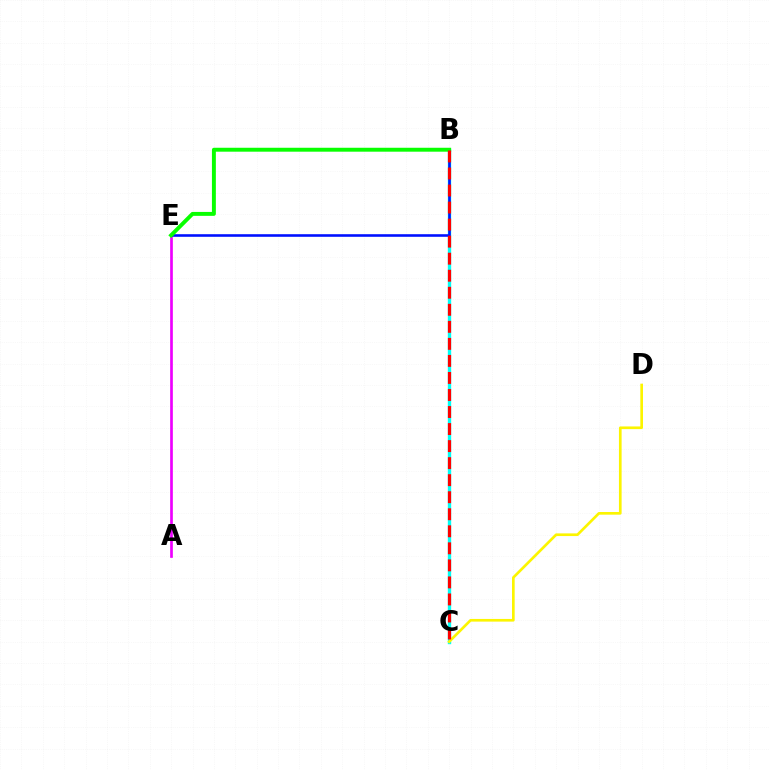{('A', 'E'): [{'color': '#ee00ff', 'line_style': 'solid', 'thickness': 1.94}], ('B', 'C'): [{'color': '#00fff6', 'line_style': 'solid', 'thickness': 2.42}, {'color': '#ff0000', 'line_style': 'dashed', 'thickness': 2.31}], ('B', 'E'): [{'color': '#0010ff', 'line_style': 'solid', 'thickness': 1.87}, {'color': '#08ff00', 'line_style': 'solid', 'thickness': 2.82}], ('C', 'D'): [{'color': '#fcf500', 'line_style': 'solid', 'thickness': 1.92}]}